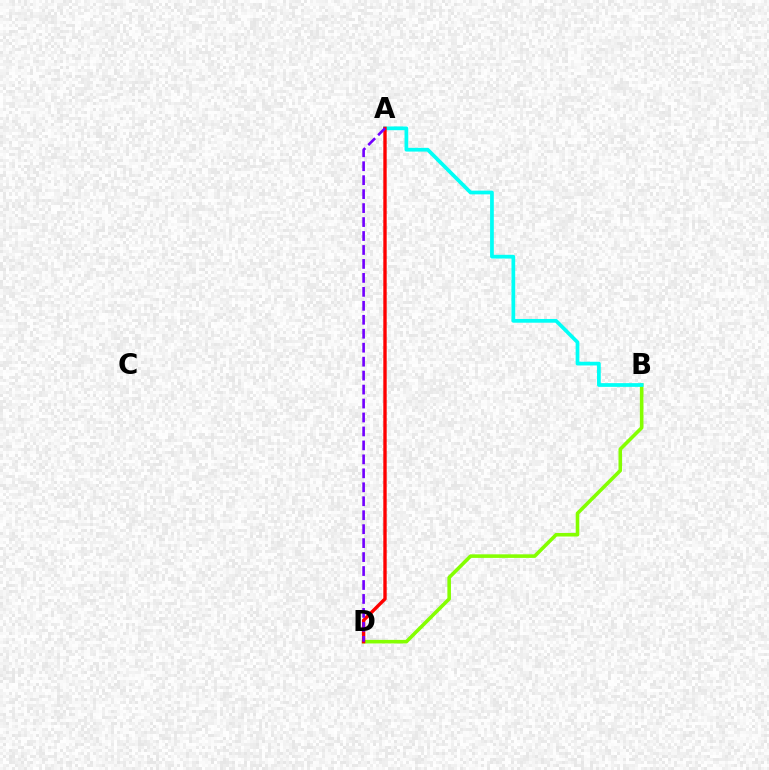{('B', 'D'): [{'color': '#84ff00', 'line_style': 'solid', 'thickness': 2.57}], ('A', 'B'): [{'color': '#00fff6', 'line_style': 'solid', 'thickness': 2.69}], ('A', 'D'): [{'color': '#ff0000', 'line_style': 'solid', 'thickness': 2.43}, {'color': '#7200ff', 'line_style': 'dashed', 'thickness': 1.9}]}